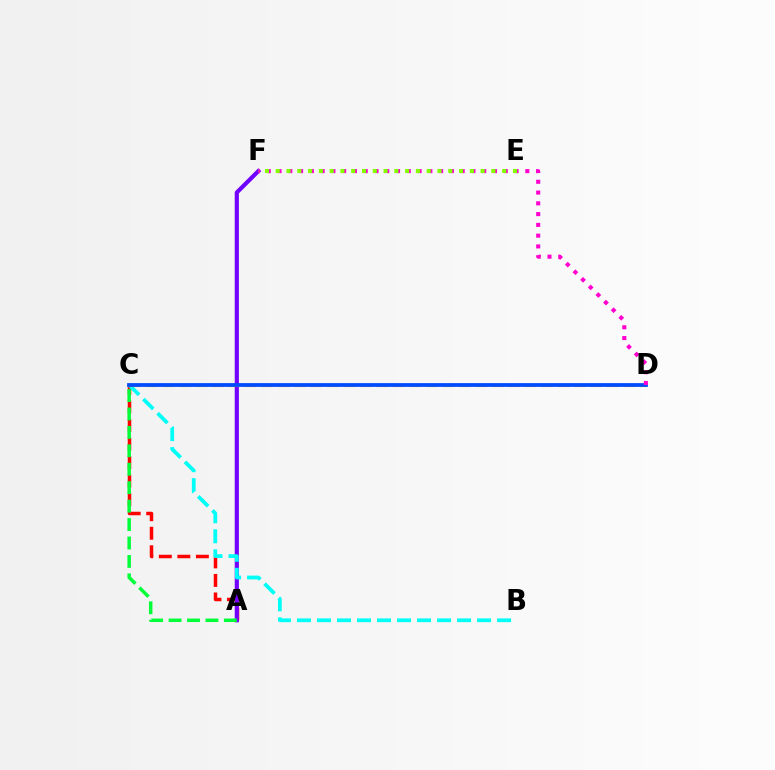{('A', 'C'): [{'color': '#ff0000', 'line_style': 'dashed', 'thickness': 2.52}, {'color': '#00ff39', 'line_style': 'dashed', 'thickness': 2.5}], ('A', 'F'): [{'color': '#7200ff', 'line_style': 'solid', 'thickness': 2.99}], ('B', 'C'): [{'color': '#00fff6', 'line_style': 'dashed', 'thickness': 2.72}], ('C', 'D'): [{'color': '#ffbd00', 'line_style': 'dashed', 'thickness': 2.24}, {'color': '#004bff', 'line_style': 'solid', 'thickness': 2.71}], ('D', 'F'): [{'color': '#ff00cf', 'line_style': 'dotted', 'thickness': 2.93}], ('E', 'F'): [{'color': '#84ff00', 'line_style': 'dotted', 'thickness': 2.93}]}